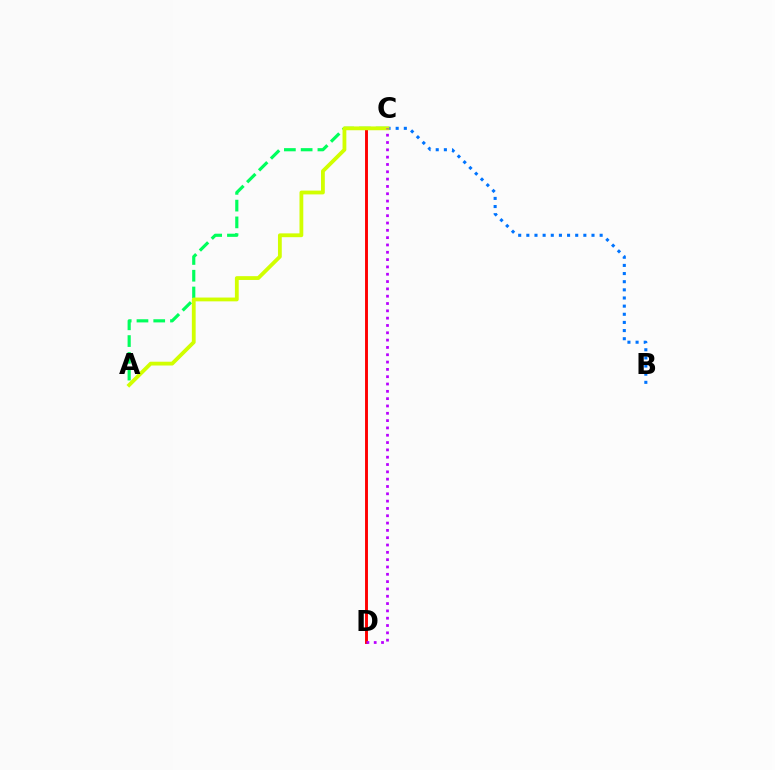{('B', 'C'): [{'color': '#0074ff', 'line_style': 'dotted', 'thickness': 2.21}], ('C', 'D'): [{'color': '#ff0000', 'line_style': 'solid', 'thickness': 2.09}, {'color': '#b900ff', 'line_style': 'dotted', 'thickness': 1.99}], ('A', 'C'): [{'color': '#00ff5c', 'line_style': 'dashed', 'thickness': 2.28}, {'color': '#d1ff00', 'line_style': 'solid', 'thickness': 2.74}]}